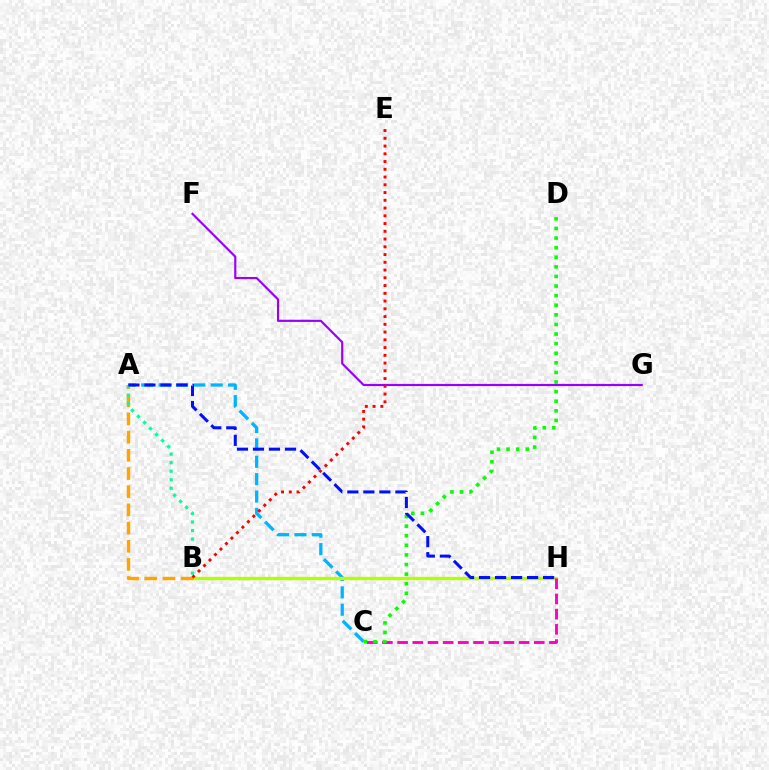{('A', 'C'): [{'color': '#00b5ff', 'line_style': 'dashed', 'thickness': 2.36}], ('B', 'H'): [{'color': '#b3ff00', 'line_style': 'solid', 'thickness': 2.4}], ('C', 'H'): [{'color': '#ff00bd', 'line_style': 'dashed', 'thickness': 2.06}], ('A', 'B'): [{'color': '#ffa500', 'line_style': 'dashed', 'thickness': 2.47}, {'color': '#00ff9d', 'line_style': 'dotted', 'thickness': 2.32}], ('F', 'G'): [{'color': '#9b00ff', 'line_style': 'solid', 'thickness': 1.56}], ('C', 'D'): [{'color': '#08ff00', 'line_style': 'dotted', 'thickness': 2.61}], ('B', 'E'): [{'color': '#ff0000', 'line_style': 'dotted', 'thickness': 2.11}], ('A', 'H'): [{'color': '#0010ff', 'line_style': 'dashed', 'thickness': 2.18}]}